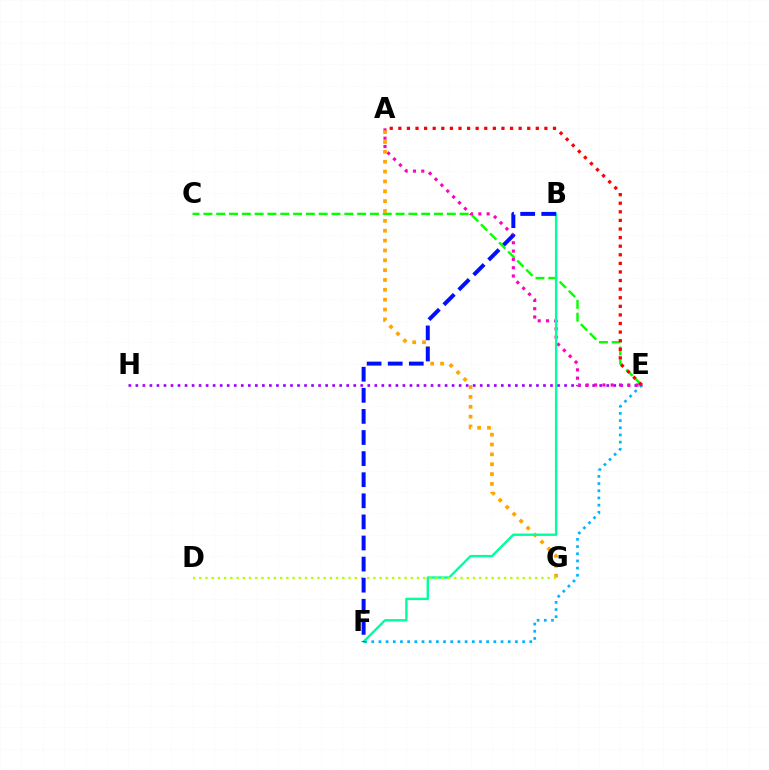{('E', 'F'): [{'color': '#00b5ff', 'line_style': 'dotted', 'thickness': 1.95}], ('C', 'E'): [{'color': '#08ff00', 'line_style': 'dashed', 'thickness': 1.74}], ('E', 'H'): [{'color': '#9b00ff', 'line_style': 'dotted', 'thickness': 1.91}], ('A', 'E'): [{'color': '#ff00bd', 'line_style': 'dotted', 'thickness': 2.26}, {'color': '#ff0000', 'line_style': 'dotted', 'thickness': 2.33}], ('A', 'G'): [{'color': '#ffa500', 'line_style': 'dotted', 'thickness': 2.68}], ('B', 'F'): [{'color': '#00ff9d', 'line_style': 'solid', 'thickness': 1.71}, {'color': '#0010ff', 'line_style': 'dashed', 'thickness': 2.87}], ('D', 'G'): [{'color': '#b3ff00', 'line_style': 'dotted', 'thickness': 1.69}]}